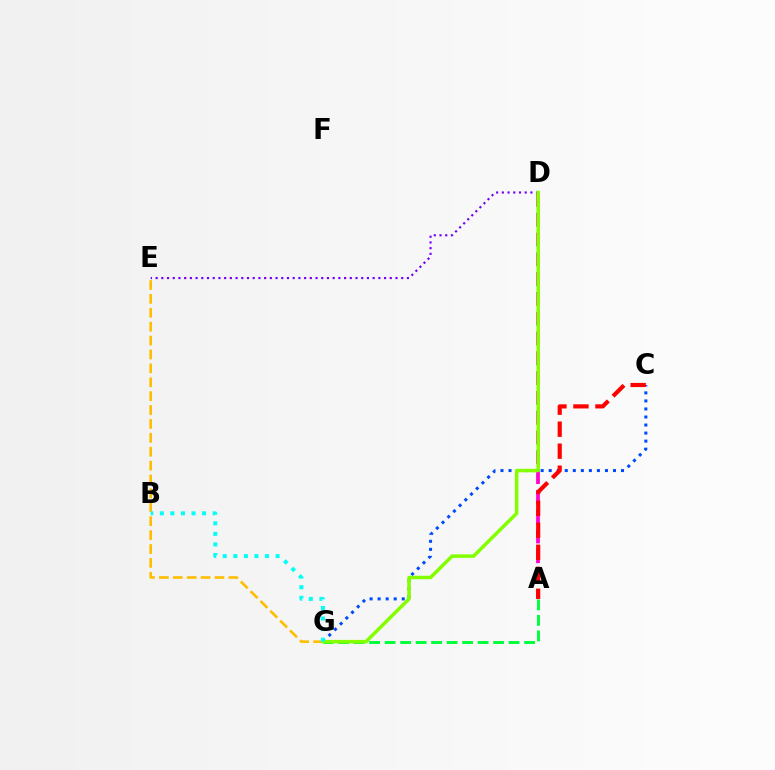{('C', 'G'): [{'color': '#004bff', 'line_style': 'dotted', 'thickness': 2.18}], ('A', 'G'): [{'color': '#00ff39', 'line_style': 'dashed', 'thickness': 2.11}], ('E', 'G'): [{'color': '#ffbd00', 'line_style': 'dashed', 'thickness': 1.89}], ('D', 'E'): [{'color': '#7200ff', 'line_style': 'dotted', 'thickness': 1.55}], ('A', 'D'): [{'color': '#ff00cf', 'line_style': 'dashed', 'thickness': 2.69}], ('A', 'C'): [{'color': '#ff0000', 'line_style': 'dashed', 'thickness': 2.99}], ('D', 'G'): [{'color': '#84ff00', 'line_style': 'solid', 'thickness': 2.53}], ('B', 'G'): [{'color': '#00fff6', 'line_style': 'dotted', 'thickness': 2.87}]}